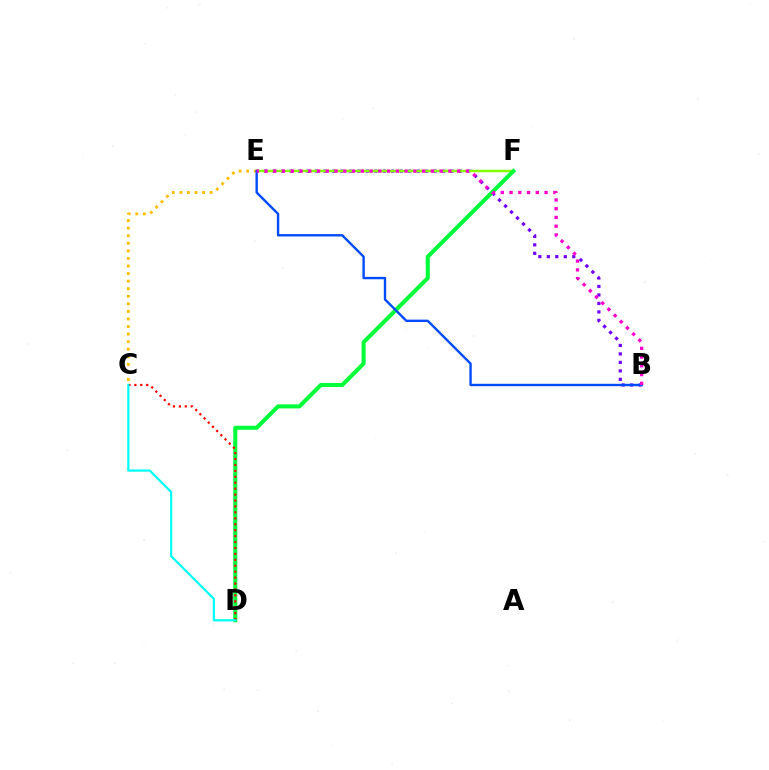{('C', 'E'): [{'color': '#ffbd00', 'line_style': 'dotted', 'thickness': 2.06}], ('B', 'E'): [{'color': '#7200ff', 'line_style': 'dotted', 'thickness': 2.3}, {'color': '#004bff', 'line_style': 'solid', 'thickness': 1.72}, {'color': '#ff00cf', 'line_style': 'dotted', 'thickness': 2.38}], ('E', 'F'): [{'color': '#84ff00', 'line_style': 'solid', 'thickness': 1.78}], ('D', 'F'): [{'color': '#00ff39', 'line_style': 'solid', 'thickness': 2.92}], ('C', 'D'): [{'color': '#ff0000', 'line_style': 'dotted', 'thickness': 1.61}, {'color': '#00fff6', 'line_style': 'solid', 'thickness': 1.62}]}